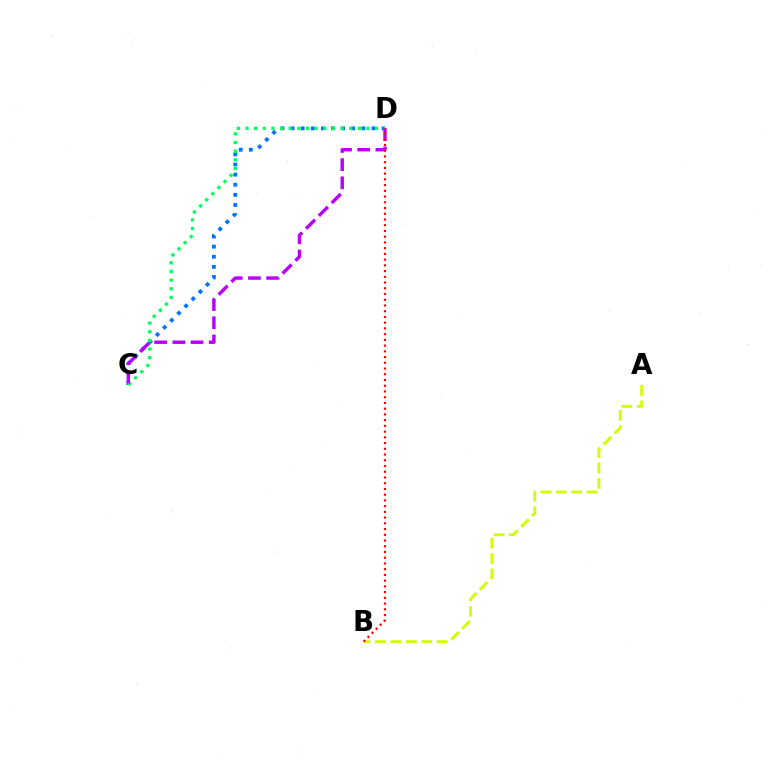{('C', 'D'): [{'color': '#0074ff', 'line_style': 'dotted', 'thickness': 2.75}, {'color': '#00ff5c', 'line_style': 'dotted', 'thickness': 2.35}, {'color': '#b900ff', 'line_style': 'dashed', 'thickness': 2.47}], ('A', 'B'): [{'color': '#d1ff00', 'line_style': 'dashed', 'thickness': 2.09}], ('B', 'D'): [{'color': '#ff0000', 'line_style': 'dotted', 'thickness': 1.56}]}